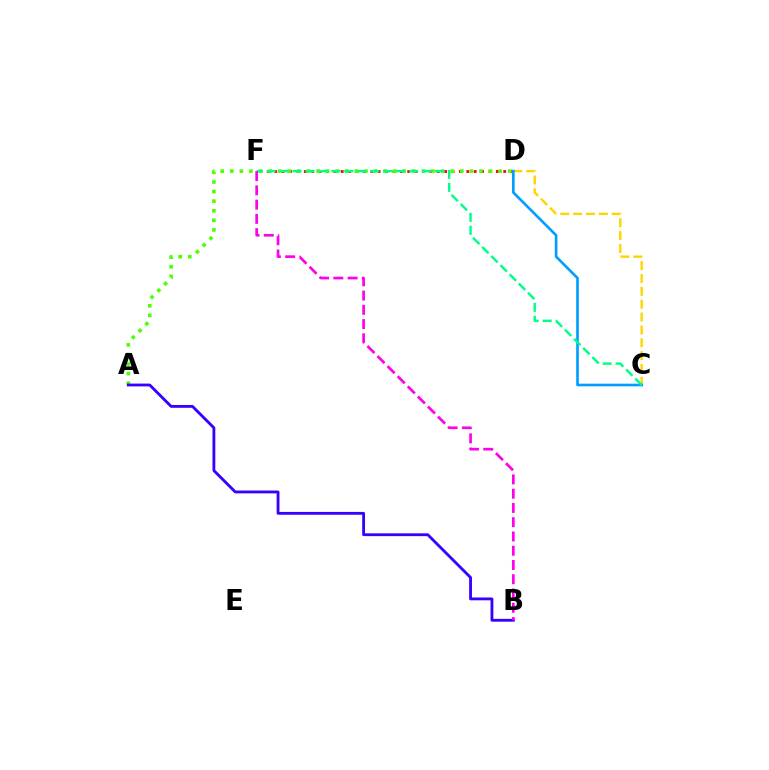{('D', 'F'): [{'color': '#ff0000', 'line_style': 'dotted', 'thickness': 2.01}], ('C', 'D'): [{'color': '#ffd500', 'line_style': 'dashed', 'thickness': 1.75}, {'color': '#009eff', 'line_style': 'solid', 'thickness': 1.9}], ('A', 'D'): [{'color': '#4fff00', 'line_style': 'dotted', 'thickness': 2.6}], ('A', 'B'): [{'color': '#3700ff', 'line_style': 'solid', 'thickness': 2.04}], ('C', 'F'): [{'color': '#00ff86', 'line_style': 'dashed', 'thickness': 1.76}], ('B', 'F'): [{'color': '#ff00ed', 'line_style': 'dashed', 'thickness': 1.94}]}